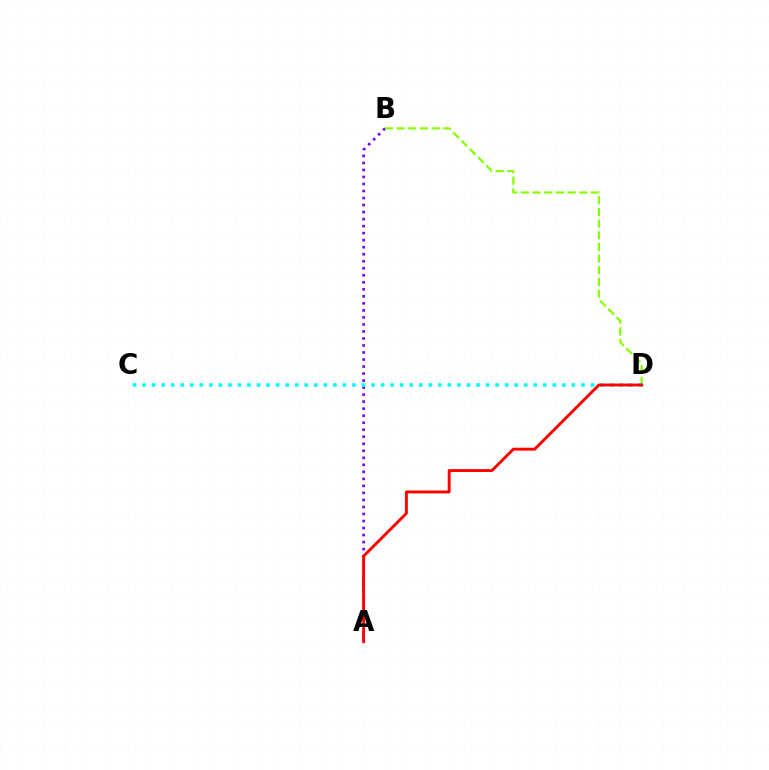{('A', 'B'): [{'color': '#7200ff', 'line_style': 'dotted', 'thickness': 1.91}], ('B', 'D'): [{'color': '#84ff00', 'line_style': 'dashed', 'thickness': 1.59}], ('C', 'D'): [{'color': '#00fff6', 'line_style': 'dotted', 'thickness': 2.59}], ('A', 'D'): [{'color': '#ff0000', 'line_style': 'solid', 'thickness': 2.09}]}